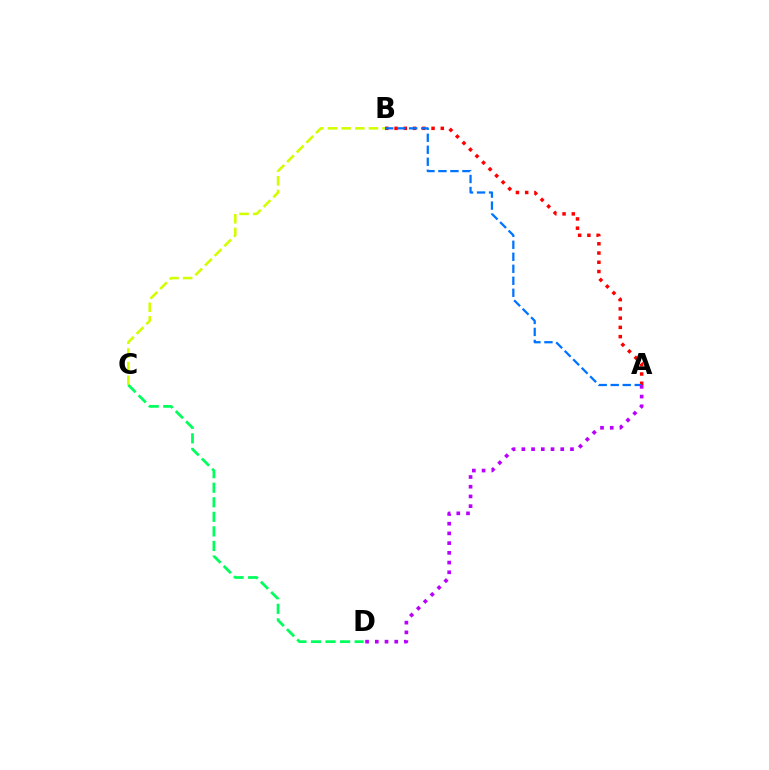{('B', 'C'): [{'color': '#d1ff00', 'line_style': 'dashed', 'thickness': 1.85}], ('C', 'D'): [{'color': '#00ff5c', 'line_style': 'dashed', 'thickness': 1.98}], ('A', 'B'): [{'color': '#ff0000', 'line_style': 'dotted', 'thickness': 2.51}, {'color': '#0074ff', 'line_style': 'dashed', 'thickness': 1.63}], ('A', 'D'): [{'color': '#b900ff', 'line_style': 'dotted', 'thickness': 2.64}]}